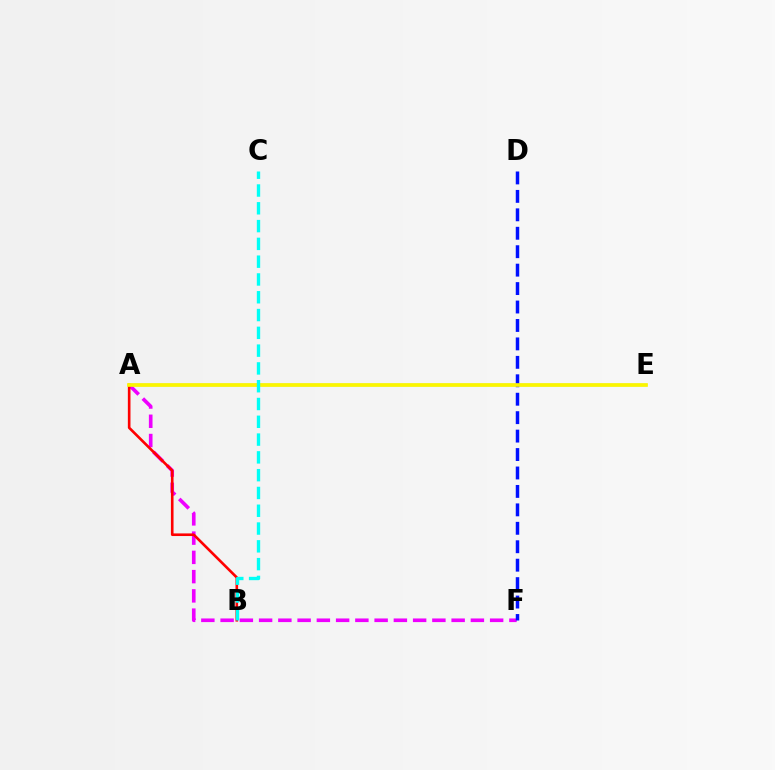{('A', 'E'): [{'color': '#08ff00', 'line_style': 'solid', 'thickness': 1.62}, {'color': '#fcf500', 'line_style': 'solid', 'thickness': 2.65}], ('A', 'F'): [{'color': '#ee00ff', 'line_style': 'dashed', 'thickness': 2.62}], ('D', 'F'): [{'color': '#0010ff', 'line_style': 'dashed', 'thickness': 2.51}], ('A', 'B'): [{'color': '#ff0000', 'line_style': 'solid', 'thickness': 1.89}], ('B', 'C'): [{'color': '#00fff6', 'line_style': 'dashed', 'thickness': 2.42}]}